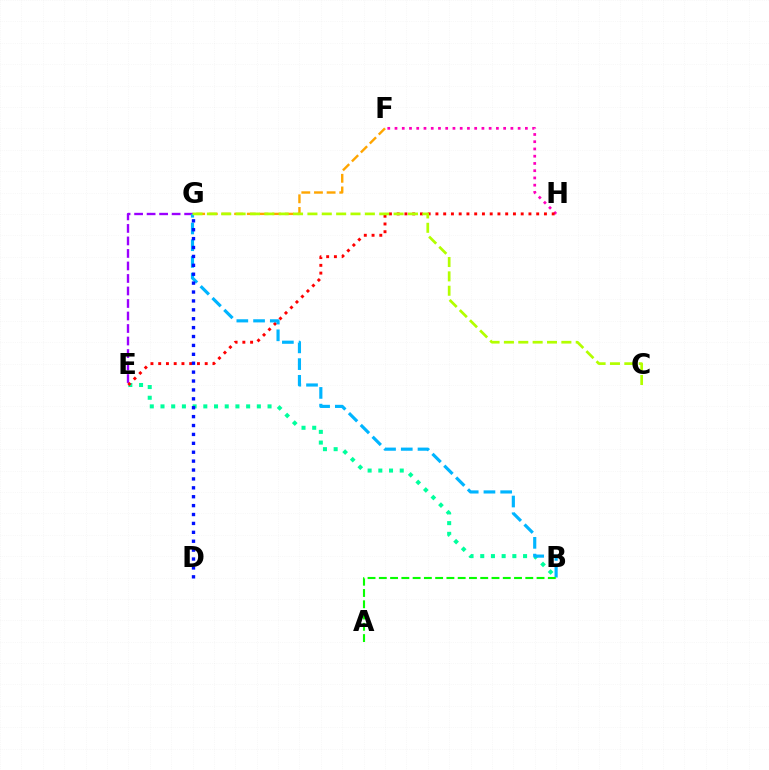{('F', 'H'): [{'color': '#ff00bd', 'line_style': 'dotted', 'thickness': 1.97}], ('B', 'E'): [{'color': '#00ff9d', 'line_style': 'dotted', 'thickness': 2.91}], ('F', 'G'): [{'color': '#ffa500', 'line_style': 'dashed', 'thickness': 1.72}], ('E', 'G'): [{'color': '#9b00ff', 'line_style': 'dashed', 'thickness': 1.7}], ('E', 'H'): [{'color': '#ff0000', 'line_style': 'dotted', 'thickness': 2.11}], ('B', 'G'): [{'color': '#00b5ff', 'line_style': 'dashed', 'thickness': 2.27}], ('D', 'G'): [{'color': '#0010ff', 'line_style': 'dotted', 'thickness': 2.42}], ('A', 'B'): [{'color': '#08ff00', 'line_style': 'dashed', 'thickness': 1.53}], ('C', 'G'): [{'color': '#b3ff00', 'line_style': 'dashed', 'thickness': 1.95}]}